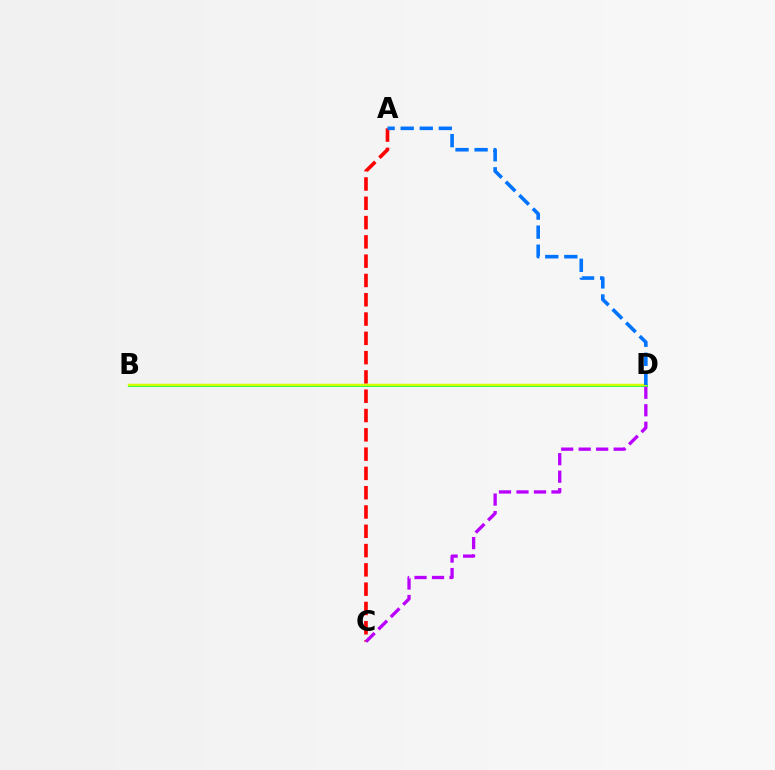{('B', 'D'): [{'color': '#00ff5c', 'line_style': 'solid', 'thickness': 2.09}, {'color': '#d1ff00', 'line_style': 'solid', 'thickness': 1.79}], ('A', 'C'): [{'color': '#ff0000', 'line_style': 'dashed', 'thickness': 2.62}], ('A', 'D'): [{'color': '#0074ff', 'line_style': 'dashed', 'thickness': 2.59}], ('C', 'D'): [{'color': '#b900ff', 'line_style': 'dashed', 'thickness': 2.38}]}